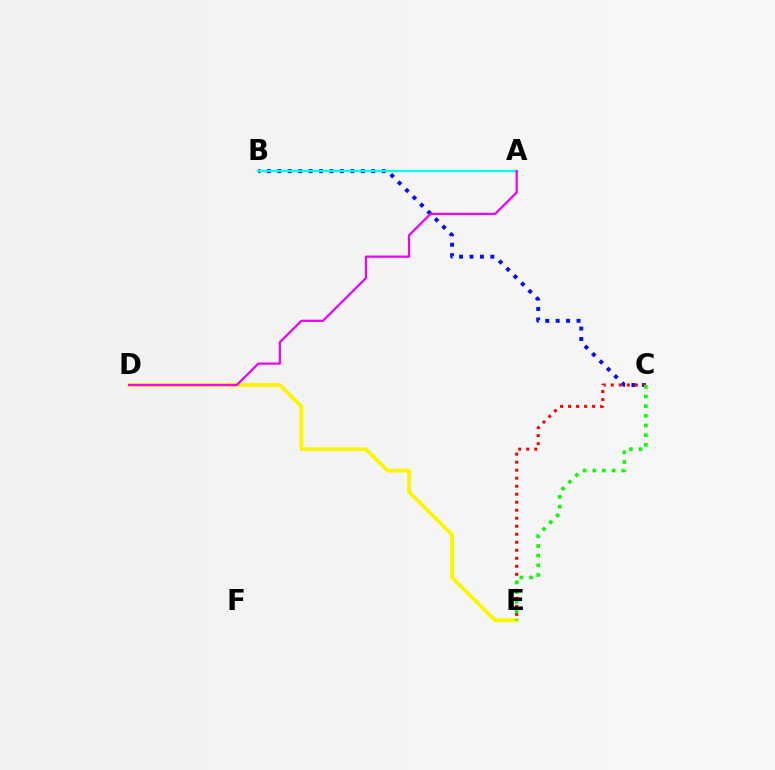{('D', 'E'): [{'color': '#fcf500', 'line_style': 'solid', 'thickness': 2.73}], ('B', 'C'): [{'color': '#0010ff', 'line_style': 'dotted', 'thickness': 2.84}], ('A', 'B'): [{'color': '#00fff6', 'line_style': 'solid', 'thickness': 1.67}], ('C', 'E'): [{'color': '#ff0000', 'line_style': 'dotted', 'thickness': 2.18}, {'color': '#08ff00', 'line_style': 'dotted', 'thickness': 2.63}], ('A', 'D'): [{'color': '#ee00ff', 'line_style': 'solid', 'thickness': 1.61}]}